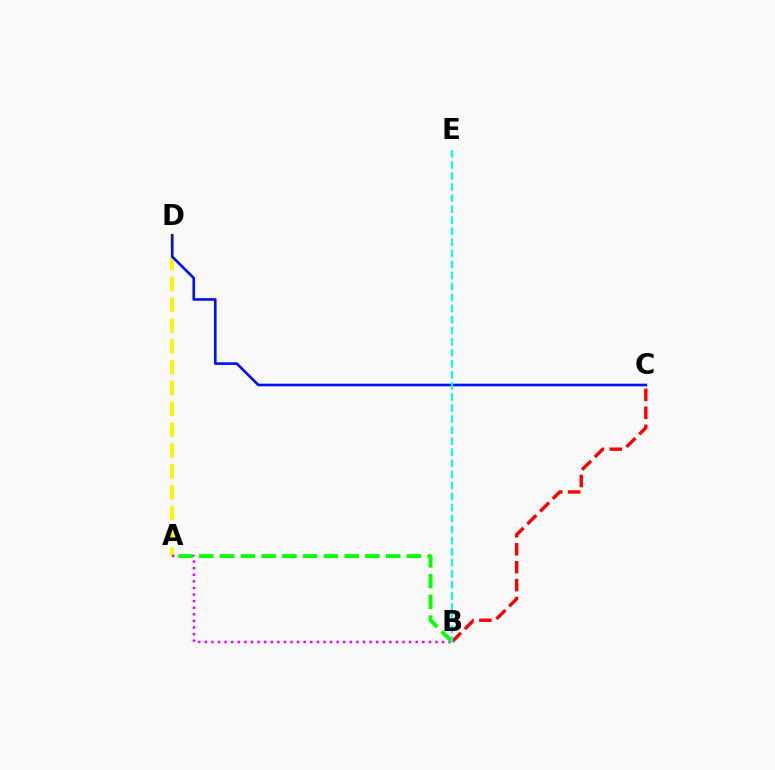{('A', 'D'): [{'color': '#fcf500', 'line_style': 'dashed', 'thickness': 2.83}], ('A', 'B'): [{'color': '#ee00ff', 'line_style': 'dotted', 'thickness': 1.79}, {'color': '#08ff00', 'line_style': 'dashed', 'thickness': 2.82}], ('B', 'C'): [{'color': '#ff0000', 'line_style': 'dashed', 'thickness': 2.44}], ('C', 'D'): [{'color': '#0010ff', 'line_style': 'solid', 'thickness': 1.9}], ('B', 'E'): [{'color': '#00fff6', 'line_style': 'dashed', 'thickness': 1.5}]}